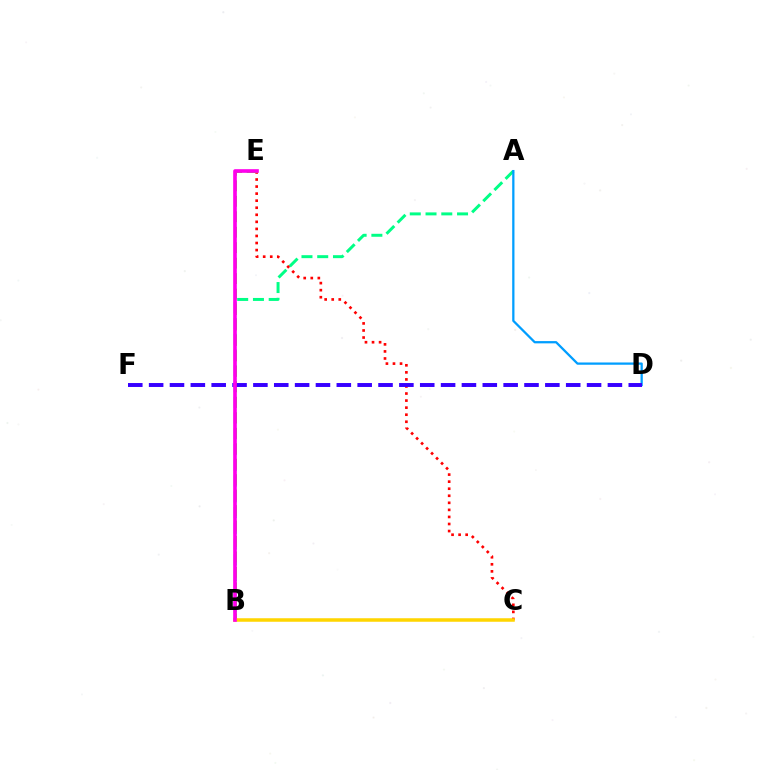{('A', 'B'): [{'color': '#00ff86', 'line_style': 'dashed', 'thickness': 2.14}], ('A', 'D'): [{'color': '#009eff', 'line_style': 'solid', 'thickness': 1.63}], ('C', 'E'): [{'color': '#ff0000', 'line_style': 'dotted', 'thickness': 1.92}], ('B', 'E'): [{'color': '#4fff00', 'line_style': 'dashed', 'thickness': 2.1}, {'color': '#ff00ed', 'line_style': 'solid', 'thickness': 2.62}], ('B', 'C'): [{'color': '#ffd500', 'line_style': 'solid', 'thickness': 2.53}], ('D', 'F'): [{'color': '#3700ff', 'line_style': 'dashed', 'thickness': 2.83}]}